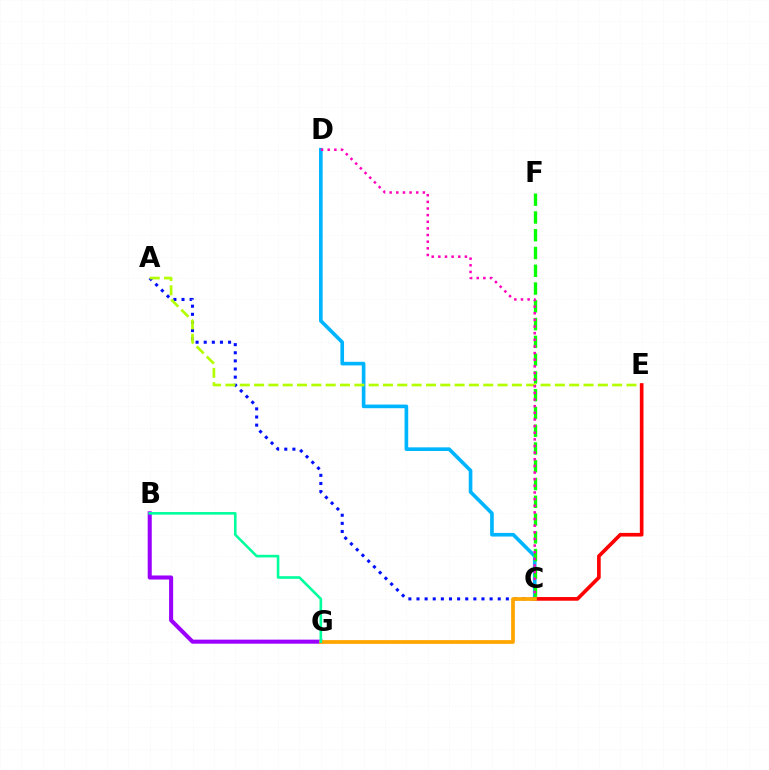{('A', 'C'): [{'color': '#0010ff', 'line_style': 'dotted', 'thickness': 2.21}], ('B', 'G'): [{'color': '#9b00ff', 'line_style': 'solid', 'thickness': 2.92}, {'color': '#00ff9d', 'line_style': 'solid', 'thickness': 1.88}], ('C', 'D'): [{'color': '#00b5ff', 'line_style': 'solid', 'thickness': 2.62}, {'color': '#ff00bd', 'line_style': 'dotted', 'thickness': 1.8}], ('C', 'F'): [{'color': '#08ff00', 'line_style': 'dashed', 'thickness': 2.41}], ('A', 'E'): [{'color': '#b3ff00', 'line_style': 'dashed', 'thickness': 1.95}], ('C', 'E'): [{'color': '#ff0000', 'line_style': 'solid', 'thickness': 2.63}], ('C', 'G'): [{'color': '#ffa500', 'line_style': 'solid', 'thickness': 2.68}]}